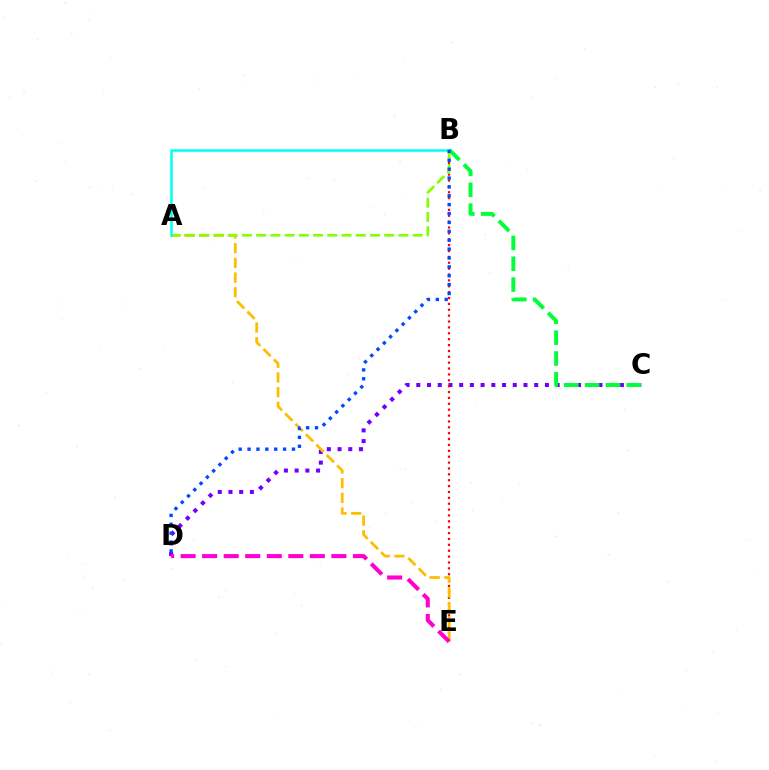{('C', 'D'): [{'color': '#7200ff', 'line_style': 'dotted', 'thickness': 2.91}], ('B', 'E'): [{'color': '#ff0000', 'line_style': 'dotted', 'thickness': 1.6}], ('A', 'E'): [{'color': '#ffbd00', 'line_style': 'dashed', 'thickness': 2.0}], ('B', 'C'): [{'color': '#00ff39', 'line_style': 'dashed', 'thickness': 2.83}], ('A', 'B'): [{'color': '#84ff00', 'line_style': 'dashed', 'thickness': 1.93}, {'color': '#00fff6', 'line_style': 'solid', 'thickness': 1.81}], ('D', 'E'): [{'color': '#ff00cf', 'line_style': 'dashed', 'thickness': 2.93}], ('B', 'D'): [{'color': '#004bff', 'line_style': 'dotted', 'thickness': 2.41}]}